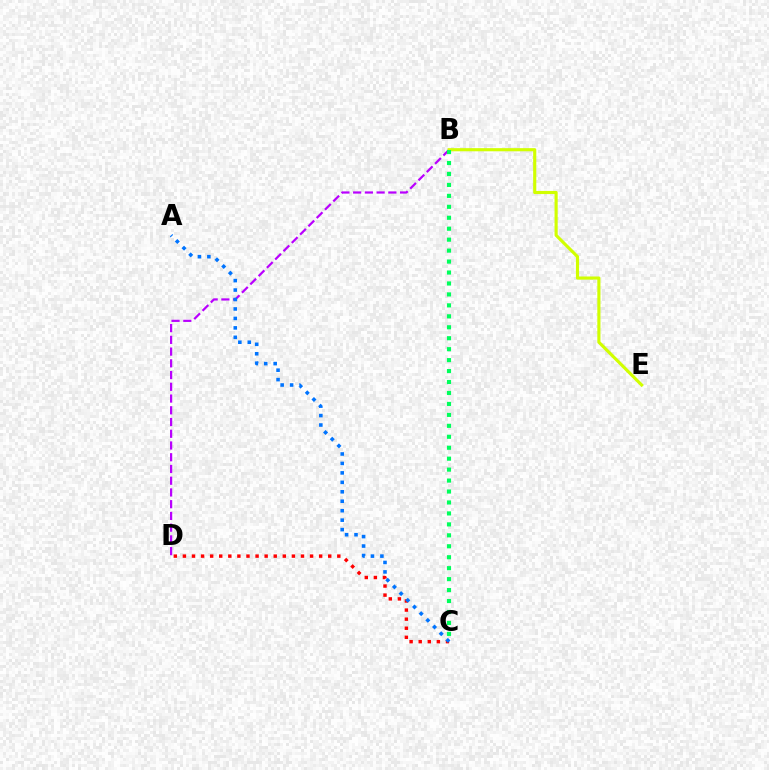{('B', 'D'): [{'color': '#b900ff', 'line_style': 'dashed', 'thickness': 1.59}], ('C', 'D'): [{'color': '#ff0000', 'line_style': 'dotted', 'thickness': 2.47}], ('A', 'C'): [{'color': '#0074ff', 'line_style': 'dotted', 'thickness': 2.57}], ('B', 'E'): [{'color': '#d1ff00', 'line_style': 'solid', 'thickness': 2.26}], ('B', 'C'): [{'color': '#00ff5c', 'line_style': 'dotted', 'thickness': 2.98}]}